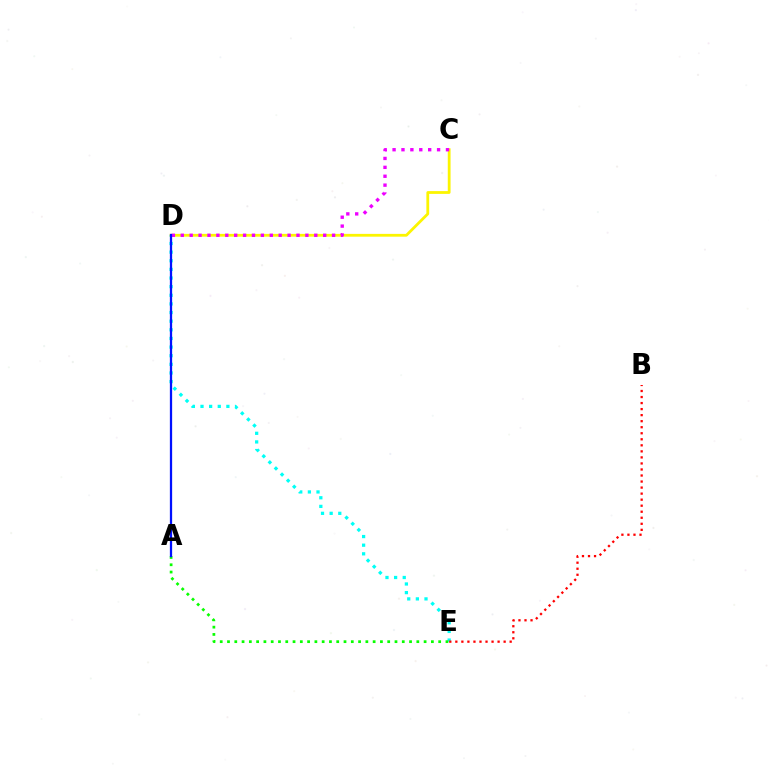{('D', 'E'): [{'color': '#00fff6', 'line_style': 'dotted', 'thickness': 2.34}], ('C', 'D'): [{'color': '#fcf500', 'line_style': 'solid', 'thickness': 2.01}, {'color': '#ee00ff', 'line_style': 'dotted', 'thickness': 2.42}], ('A', 'E'): [{'color': '#08ff00', 'line_style': 'dotted', 'thickness': 1.98}], ('B', 'E'): [{'color': '#ff0000', 'line_style': 'dotted', 'thickness': 1.64}], ('A', 'D'): [{'color': '#0010ff', 'line_style': 'solid', 'thickness': 1.63}]}